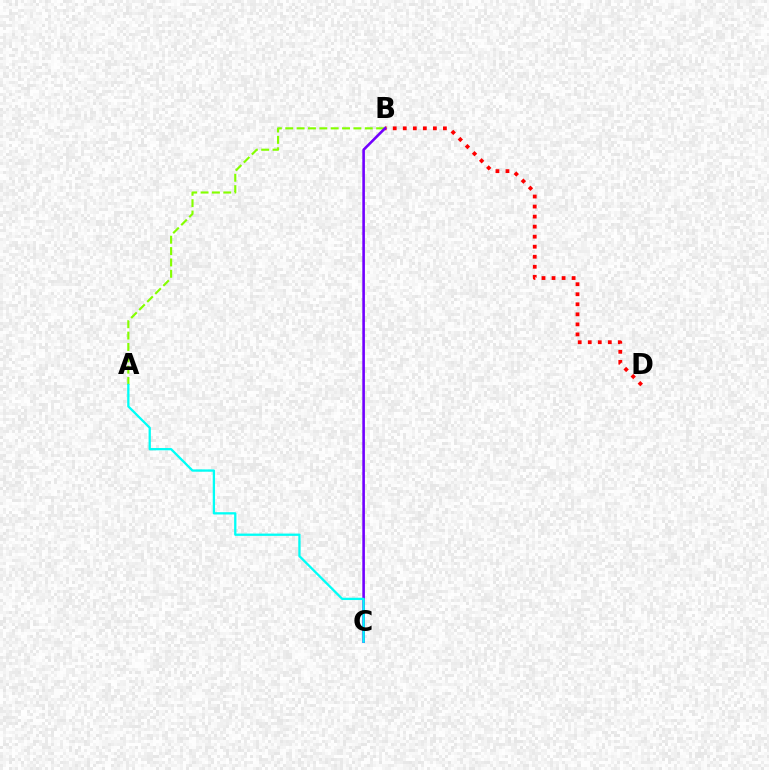{('A', 'B'): [{'color': '#84ff00', 'line_style': 'dashed', 'thickness': 1.54}], ('B', 'D'): [{'color': '#ff0000', 'line_style': 'dotted', 'thickness': 2.73}], ('B', 'C'): [{'color': '#7200ff', 'line_style': 'solid', 'thickness': 1.88}], ('A', 'C'): [{'color': '#00fff6', 'line_style': 'solid', 'thickness': 1.65}]}